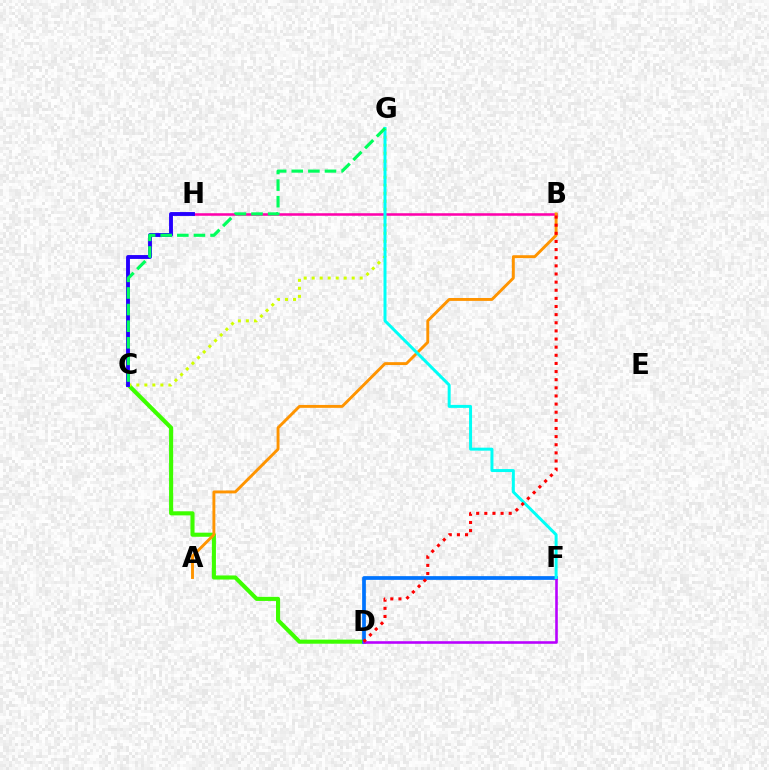{('C', 'D'): [{'color': '#3dff00', 'line_style': 'solid', 'thickness': 2.94}], ('B', 'H'): [{'color': '#ff00ac', 'line_style': 'solid', 'thickness': 1.83}], ('C', 'G'): [{'color': '#d1ff00', 'line_style': 'dotted', 'thickness': 2.18}, {'color': '#00ff5c', 'line_style': 'dashed', 'thickness': 2.26}], ('D', 'F'): [{'color': '#0074ff', 'line_style': 'solid', 'thickness': 2.68}, {'color': '#b900ff', 'line_style': 'solid', 'thickness': 1.86}], ('C', 'H'): [{'color': '#2500ff', 'line_style': 'solid', 'thickness': 2.79}], ('A', 'B'): [{'color': '#ff9400', 'line_style': 'solid', 'thickness': 2.09}], ('F', 'G'): [{'color': '#00fff6', 'line_style': 'solid', 'thickness': 2.15}], ('B', 'D'): [{'color': '#ff0000', 'line_style': 'dotted', 'thickness': 2.21}]}